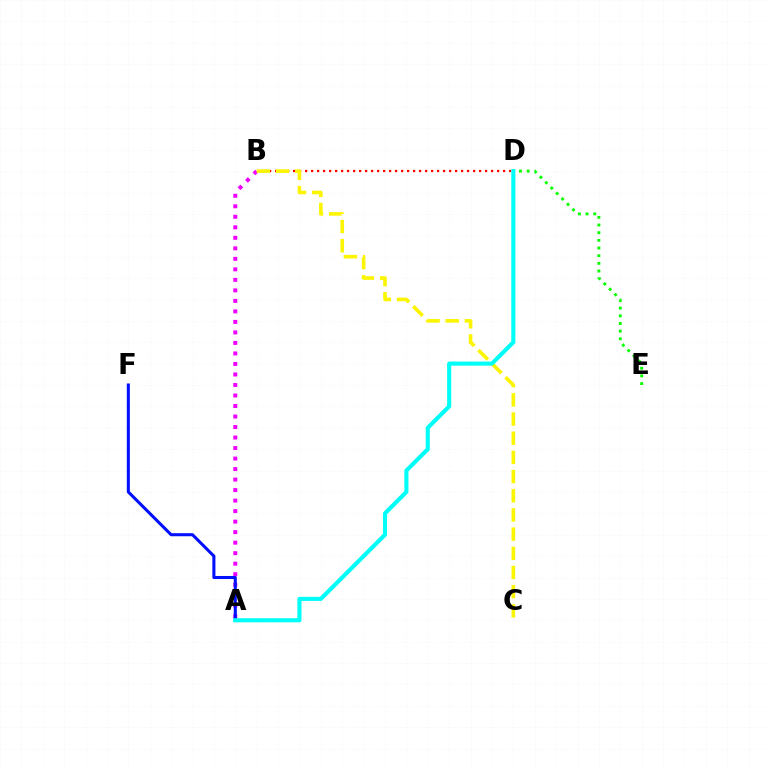{('A', 'B'): [{'color': '#ee00ff', 'line_style': 'dotted', 'thickness': 2.86}], ('D', 'E'): [{'color': '#08ff00', 'line_style': 'dotted', 'thickness': 2.08}], ('B', 'D'): [{'color': '#ff0000', 'line_style': 'dotted', 'thickness': 1.63}], ('A', 'F'): [{'color': '#0010ff', 'line_style': 'solid', 'thickness': 2.2}], ('B', 'C'): [{'color': '#fcf500', 'line_style': 'dashed', 'thickness': 2.61}], ('A', 'D'): [{'color': '#00fff6', 'line_style': 'solid', 'thickness': 2.95}]}